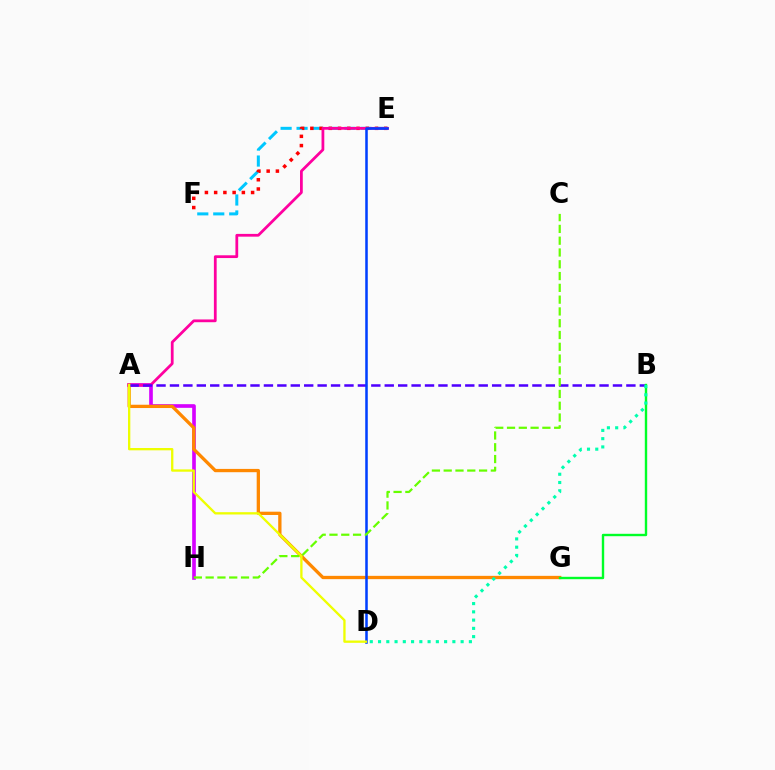{('A', 'H'): [{'color': '#d600ff', 'line_style': 'solid', 'thickness': 2.63}], ('A', 'G'): [{'color': '#ff8800', 'line_style': 'solid', 'thickness': 2.37}], ('E', 'F'): [{'color': '#00c7ff', 'line_style': 'dashed', 'thickness': 2.17}, {'color': '#ff0000', 'line_style': 'dotted', 'thickness': 2.51}], ('A', 'E'): [{'color': '#ff00a0', 'line_style': 'solid', 'thickness': 1.99}], ('A', 'B'): [{'color': '#4f00ff', 'line_style': 'dashed', 'thickness': 1.82}], ('D', 'E'): [{'color': '#003fff', 'line_style': 'solid', 'thickness': 1.83}], ('A', 'D'): [{'color': '#eeff00', 'line_style': 'solid', 'thickness': 1.67}], ('C', 'H'): [{'color': '#66ff00', 'line_style': 'dashed', 'thickness': 1.6}], ('B', 'G'): [{'color': '#00ff27', 'line_style': 'solid', 'thickness': 1.72}], ('B', 'D'): [{'color': '#00ffaf', 'line_style': 'dotted', 'thickness': 2.24}]}